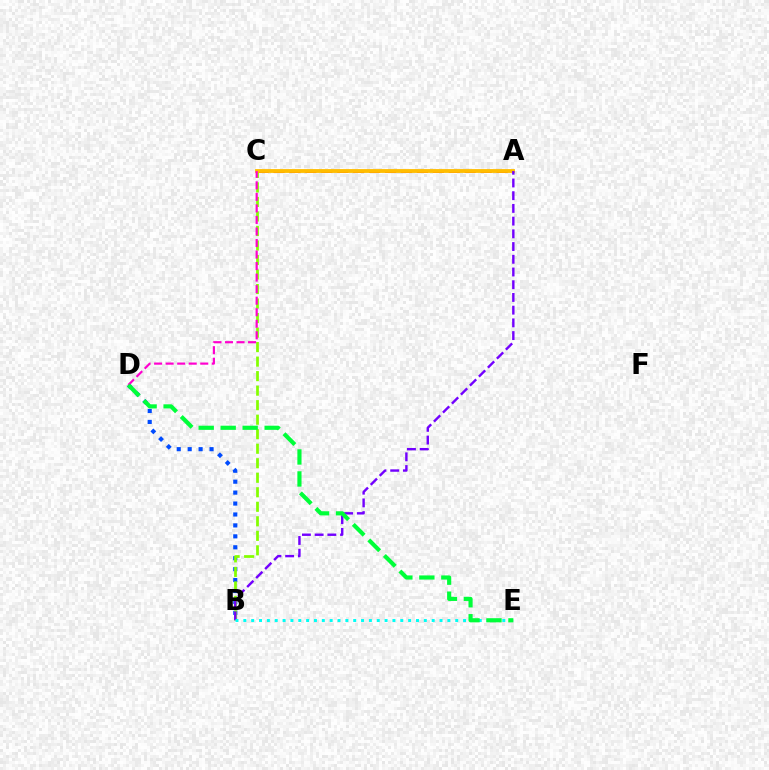{('B', 'D'): [{'color': '#004bff', 'line_style': 'dotted', 'thickness': 2.97}], ('B', 'C'): [{'color': '#84ff00', 'line_style': 'dashed', 'thickness': 1.97}], ('A', 'C'): [{'color': '#ff0000', 'line_style': 'dashed', 'thickness': 2.17}, {'color': '#ffbd00', 'line_style': 'solid', 'thickness': 2.75}], ('A', 'B'): [{'color': '#7200ff', 'line_style': 'dashed', 'thickness': 1.73}], ('B', 'E'): [{'color': '#00fff6', 'line_style': 'dotted', 'thickness': 2.13}], ('C', 'D'): [{'color': '#ff00cf', 'line_style': 'dashed', 'thickness': 1.57}], ('D', 'E'): [{'color': '#00ff39', 'line_style': 'dashed', 'thickness': 2.99}]}